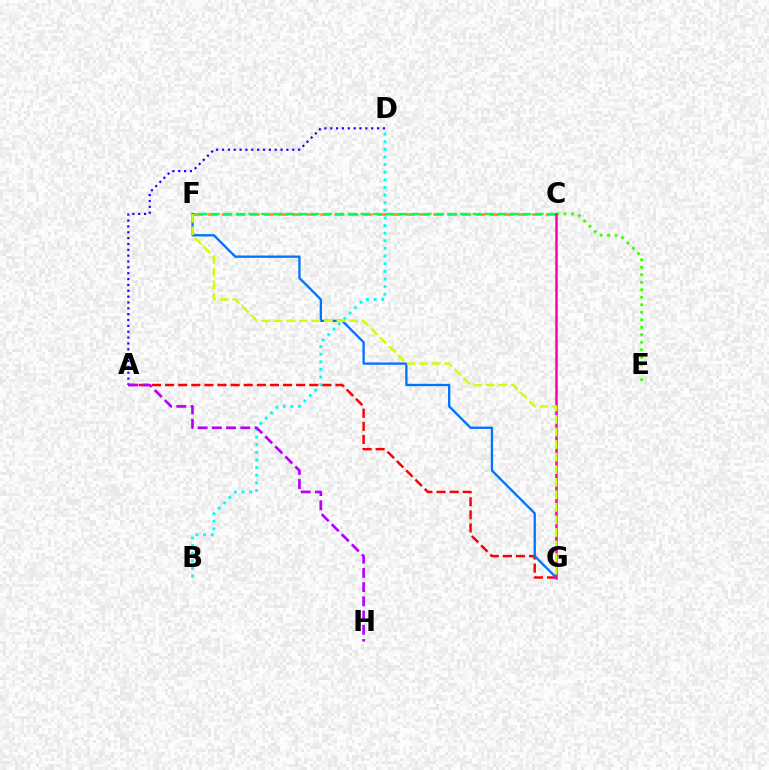{('B', 'D'): [{'color': '#00fff6', 'line_style': 'dotted', 'thickness': 2.07}], ('C', 'F'): [{'color': '#ff9400', 'line_style': 'dashed', 'thickness': 1.92}, {'color': '#00ff5c', 'line_style': 'dashed', 'thickness': 1.69}], ('A', 'G'): [{'color': '#ff0000', 'line_style': 'dashed', 'thickness': 1.78}], ('C', 'E'): [{'color': '#3dff00', 'line_style': 'dotted', 'thickness': 2.04}], ('F', 'G'): [{'color': '#0074ff', 'line_style': 'solid', 'thickness': 1.67}, {'color': '#d1ff00', 'line_style': 'dashed', 'thickness': 1.71}], ('A', 'D'): [{'color': '#2500ff', 'line_style': 'dotted', 'thickness': 1.59}], ('C', 'G'): [{'color': '#ff00ac', 'line_style': 'solid', 'thickness': 1.8}], ('A', 'H'): [{'color': '#b900ff', 'line_style': 'dashed', 'thickness': 1.93}]}